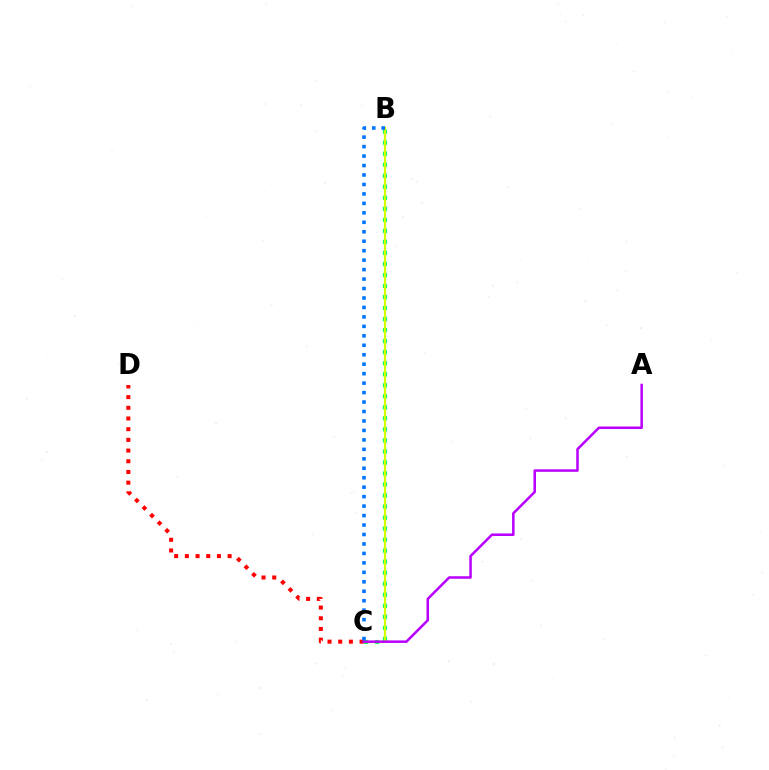{('B', 'C'): [{'color': '#00ff5c', 'line_style': 'dotted', 'thickness': 3.0}, {'color': '#d1ff00', 'line_style': 'solid', 'thickness': 1.56}, {'color': '#0074ff', 'line_style': 'dotted', 'thickness': 2.57}], ('C', 'D'): [{'color': '#ff0000', 'line_style': 'dotted', 'thickness': 2.91}], ('A', 'C'): [{'color': '#b900ff', 'line_style': 'solid', 'thickness': 1.82}]}